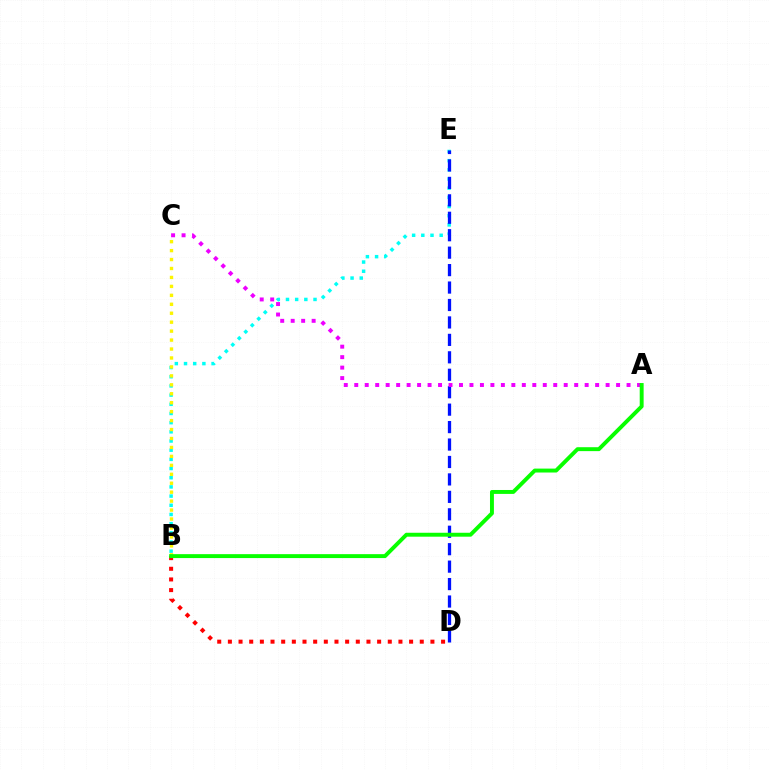{('B', 'D'): [{'color': '#ff0000', 'line_style': 'dotted', 'thickness': 2.9}], ('B', 'E'): [{'color': '#00fff6', 'line_style': 'dotted', 'thickness': 2.49}], ('D', 'E'): [{'color': '#0010ff', 'line_style': 'dashed', 'thickness': 2.37}], ('B', 'C'): [{'color': '#fcf500', 'line_style': 'dotted', 'thickness': 2.43}], ('A', 'C'): [{'color': '#ee00ff', 'line_style': 'dotted', 'thickness': 2.85}], ('A', 'B'): [{'color': '#08ff00', 'line_style': 'solid', 'thickness': 2.82}]}